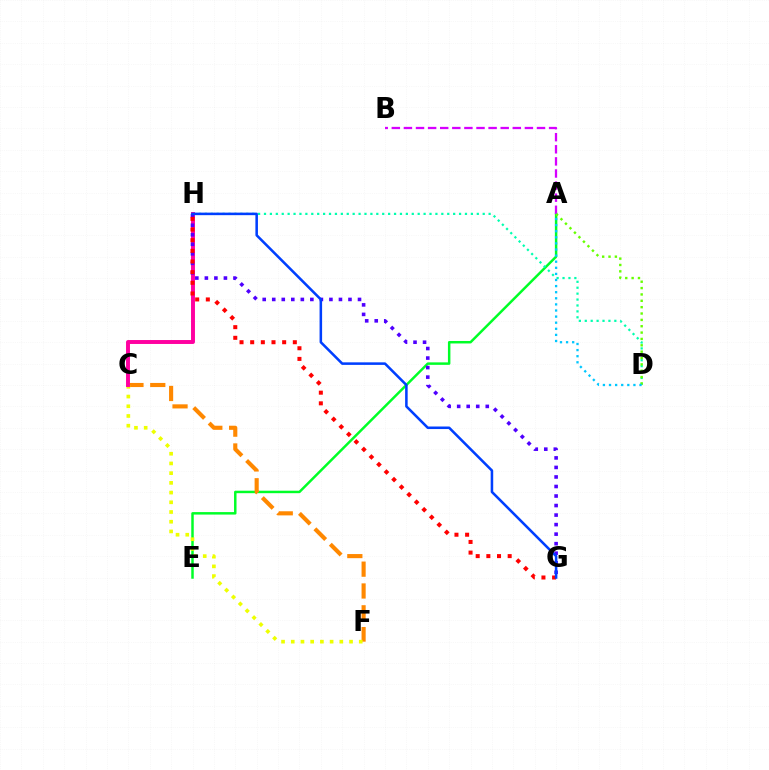{('A', 'E'): [{'color': '#00ff27', 'line_style': 'solid', 'thickness': 1.78}], ('A', 'B'): [{'color': '#d600ff', 'line_style': 'dashed', 'thickness': 1.64}], ('D', 'H'): [{'color': '#00ffaf', 'line_style': 'dotted', 'thickness': 1.61}], ('C', 'F'): [{'color': '#ff8800', 'line_style': 'dashed', 'thickness': 2.96}, {'color': '#eeff00', 'line_style': 'dotted', 'thickness': 2.64}], ('A', 'D'): [{'color': '#66ff00', 'line_style': 'dotted', 'thickness': 1.73}, {'color': '#00c7ff', 'line_style': 'dotted', 'thickness': 1.66}], ('C', 'H'): [{'color': '#ff00a0', 'line_style': 'solid', 'thickness': 2.83}], ('G', 'H'): [{'color': '#4f00ff', 'line_style': 'dotted', 'thickness': 2.59}, {'color': '#ff0000', 'line_style': 'dotted', 'thickness': 2.9}, {'color': '#003fff', 'line_style': 'solid', 'thickness': 1.83}]}